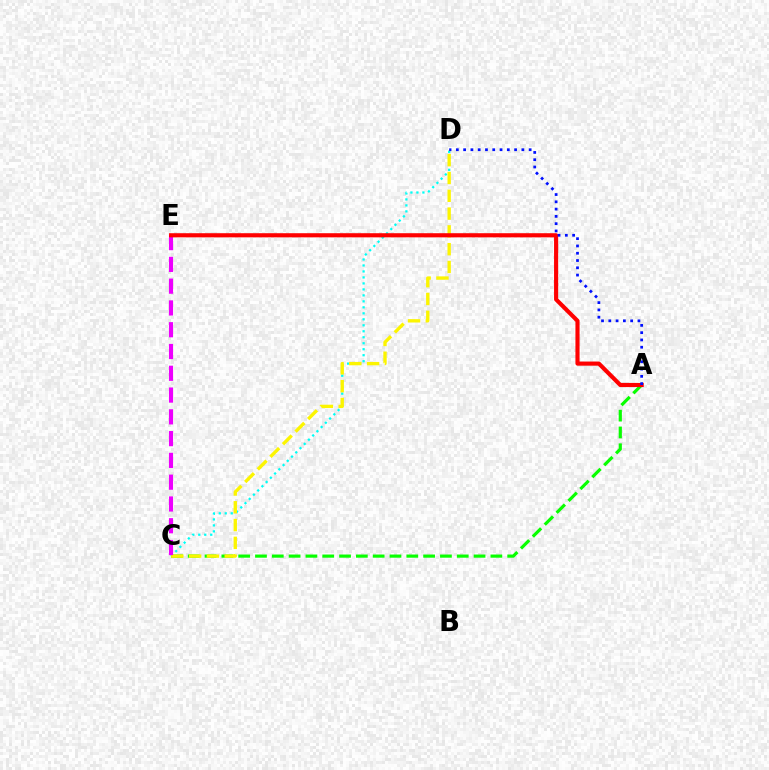{('C', 'D'): [{'color': '#00fff6', 'line_style': 'dotted', 'thickness': 1.63}, {'color': '#fcf500', 'line_style': 'dashed', 'thickness': 2.42}], ('A', 'C'): [{'color': '#08ff00', 'line_style': 'dashed', 'thickness': 2.28}], ('C', 'E'): [{'color': '#ee00ff', 'line_style': 'dashed', 'thickness': 2.96}], ('A', 'E'): [{'color': '#ff0000', 'line_style': 'solid', 'thickness': 2.97}], ('A', 'D'): [{'color': '#0010ff', 'line_style': 'dotted', 'thickness': 1.98}]}